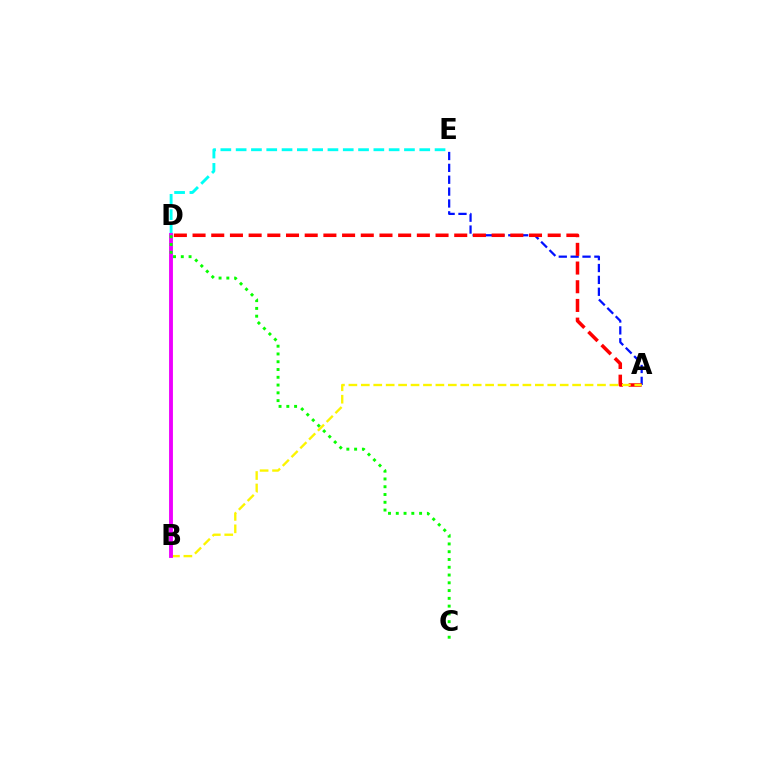{('D', 'E'): [{'color': '#00fff6', 'line_style': 'dashed', 'thickness': 2.08}], ('A', 'E'): [{'color': '#0010ff', 'line_style': 'dashed', 'thickness': 1.61}], ('A', 'D'): [{'color': '#ff0000', 'line_style': 'dashed', 'thickness': 2.54}], ('A', 'B'): [{'color': '#fcf500', 'line_style': 'dashed', 'thickness': 1.69}], ('B', 'D'): [{'color': '#ee00ff', 'line_style': 'solid', 'thickness': 2.78}], ('C', 'D'): [{'color': '#08ff00', 'line_style': 'dotted', 'thickness': 2.11}]}